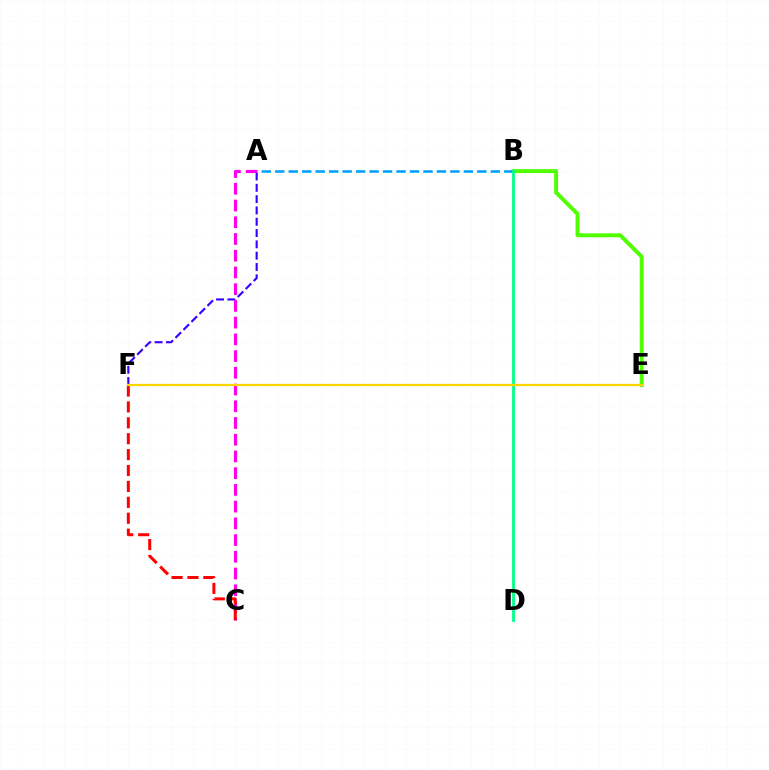{('B', 'E'): [{'color': '#4fff00', 'line_style': 'solid', 'thickness': 2.81}], ('A', 'B'): [{'color': '#009eff', 'line_style': 'dashed', 'thickness': 1.83}], ('A', 'F'): [{'color': '#3700ff', 'line_style': 'dashed', 'thickness': 1.54}], ('A', 'C'): [{'color': '#ff00ed', 'line_style': 'dashed', 'thickness': 2.27}], ('C', 'F'): [{'color': '#ff0000', 'line_style': 'dashed', 'thickness': 2.16}], ('B', 'D'): [{'color': '#00ff86', 'line_style': 'solid', 'thickness': 2.0}], ('E', 'F'): [{'color': '#ffd500', 'line_style': 'solid', 'thickness': 1.63}]}